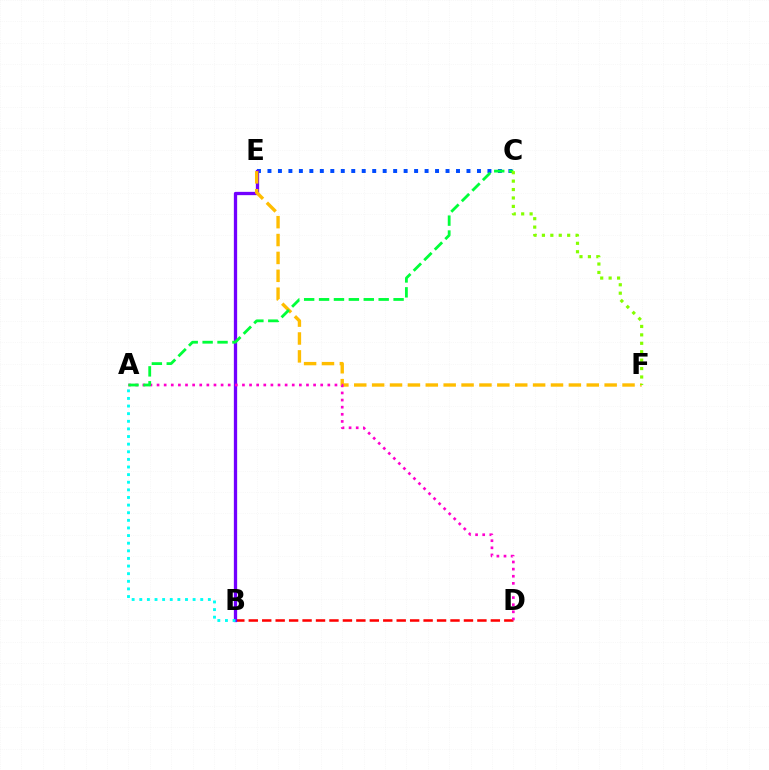{('C', 'E'): [{'color': '#004bff', 'line_style': 'dotted', 'thickness': 2.85}], ('B', 'D'): [{'color': '#ff0000', 'line_style': 'dashed', 'thickness': 1.83}], ('B', 'E'): [{'color': '#7200ff', 'line_style': 'solid', 'thickness': 2.37}], ('E', 'F'): [{'color': '#ffbd00', 'line_style': 'dashed', 'thickness': 2.43}], ('A', 'D'): [{'color': '#ff00cf', 'line_style': 'dotted', 'thickness': 1.93}], ('A', 'B'): [{'color': '#00fff6', 'line_style': 'dotted', 'thickness': 2.07}], ('A', 'C'): [{'color': '#00ff39', 'line_style': 'dashed', 'thickness': 2.02}], ('C', 'F'): [{'color': '#84ff00', 'line_style': 'dotted', 'thickness': 2.29}]}